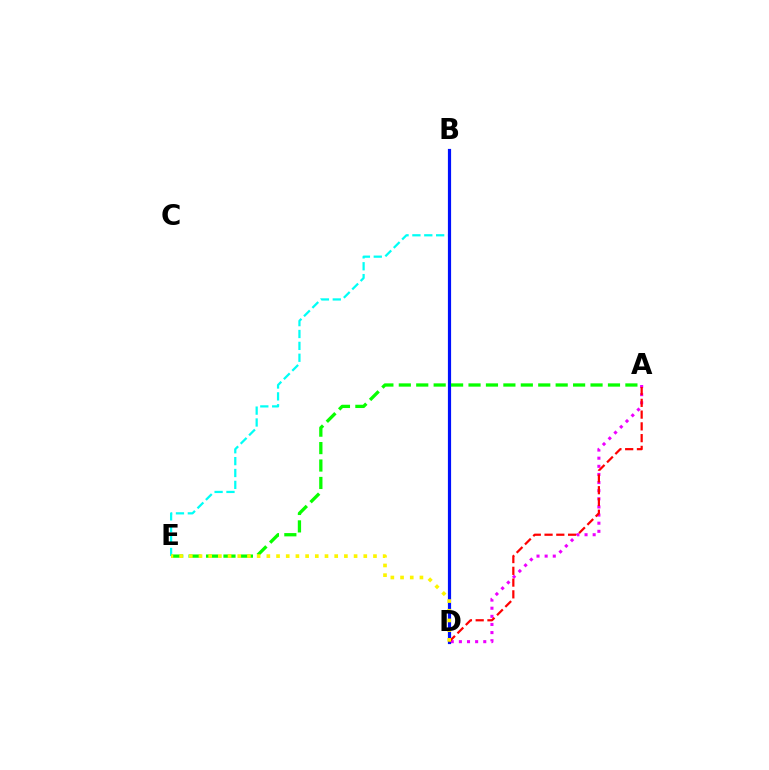{('B', 'E'): [{'color': '#00fff6', 'line_style': 'dashed', 'thickness': 1.61}], ('A', 'D'): [{'color': '#ee00ff', 'line_style': 'dotted', 'thickness': 2.21}, {'color': '#ff0000', 'line_style': 'dashed', 'thickness': 1.6}], ('B', 'D'): [{'color': '#0010ff', 'line_style': 'solid', 'thickness': 2.3}], ('A', 'E'): [{'color': '#08ff00', 'line_style': 'dashed', 'thickness': 2.37}], ('D', 'E'): [{'color': '#fcf500', 'line_style': 'dotted', 'thickness': 2.63}]}